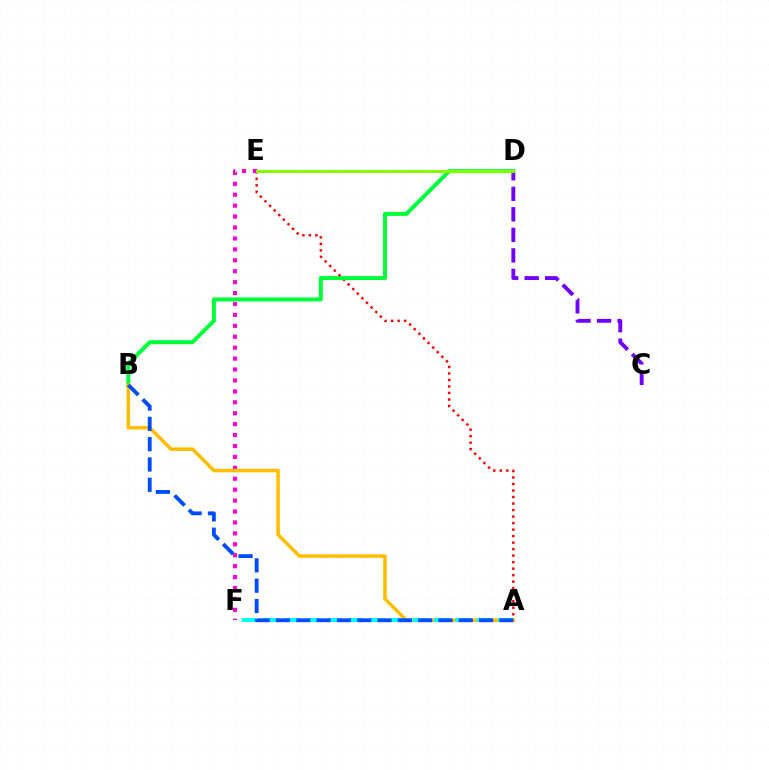{('A', 'E'): [{'color': '#ff0000', 'line_style': 'dotted', 'thickness': 1.77}], ('B', 'D'): [{'color': '#00ff39', 'line_style': 'solid', 'thickness': 2.86}], ('E', 'F'): [{'color': '#ff00cf', 'line_style': 'dotted', 'thickness': 2.97}], ('C', 'D'): [{'color': '#7200ff', 'line_style': 'dashed', 'thickness': 2.79}], ('A', 'B'): [{'color': '#ffbd00', 'line_style': 'solid', 'thickness': 2.54}, {'color': '#004bff', 'line_style': 'dashed', 'thickness': 2.76}], ('A', 'F'): [{'color': '#00fff6', 'line_style': 'dashed', 'thickness': 2.9}], ('D', 'E'): [{'color': '#84ff00', 'line_style': 'solid', 'thickness': 2.13}]}